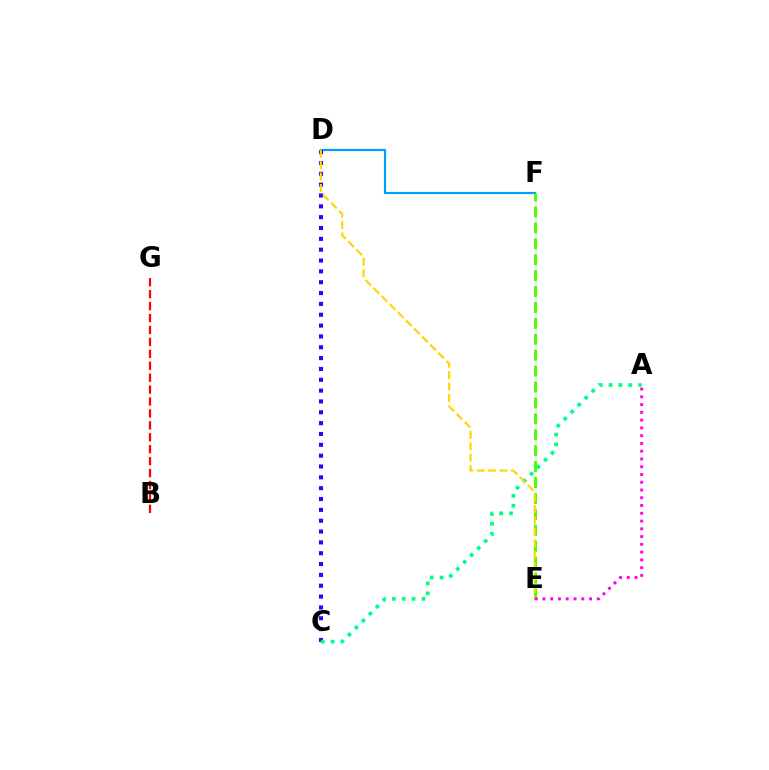{('D', 'F'): [{'color': '#009eff', 'line_style': 'solid', 'thickness': 1.57}], ('E', 'F'): [{'color': '#4fff00', 'line_style': 'dashed', 'thickness': 2.16}], ('C', 'D'): [{'color': '#3700ff', 'line_style': 'dotted', 'thickness': 2.95}], ('B', 'G'): [{'color': '#ff0000', 'line_style': 'dashed', 'thickness': 1.62}], ('A', 'C'): [{'color': '#00ff86', 'line_style': 'dotted', 'thickness': 2.68}], ('D', 'E'): [{'color': '#ffd500', 'line_style': 'dashed', 'thickness': 1.55}], ('A', 'E'): [{'color': '#ff00ed', 'line_style': 'dotted', 'thickness': 2.11}]}